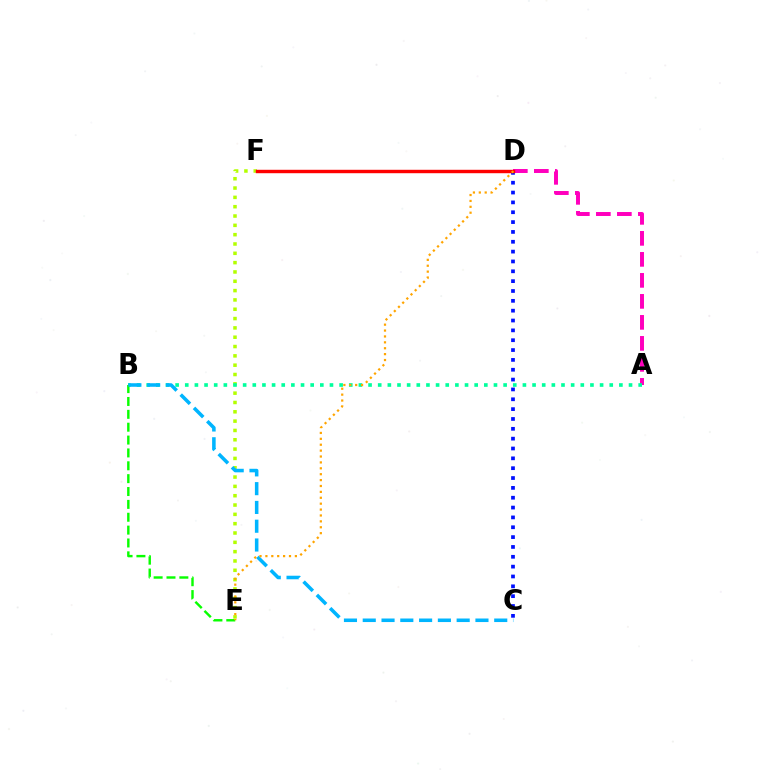{('A', 'D'): [{'color': '#ff00bd', 'line_style': 'dashed', 'thickness': 2.85}], ('E', 'F'): [{'color': '#b3ff00', 'line_style': 'dotted', 'thickness': 2.53}], ('C', 'D'): [{'color': '#0010ff', 'line_style': 'dotted', 'thickness': 2.67}], ('D', 'F'): [{'color': '#9b00ff', 'line_style': 'dotted', 'thickness': 2.01}, {'color': '#ff0000', 'line_style': 'solid', 'thickness': 2.46}], ('A', 'B'): [{'color': '#00ff9d', 'line_style': 'dotted', 'thickness': 2.62}], ('B', 'E'): [{'color': '#08ff00', 'line_style': 'dashed', 'thickness': 1.75}], ('B', 'C'): [{'color': '#00b5ff', 'line_style': 'dashed', 'thickness': 2.55}], ('D', 'E'): [{'color': '#ffa500', 'line_style': 'dotted', 'thickness': 1.6}]}